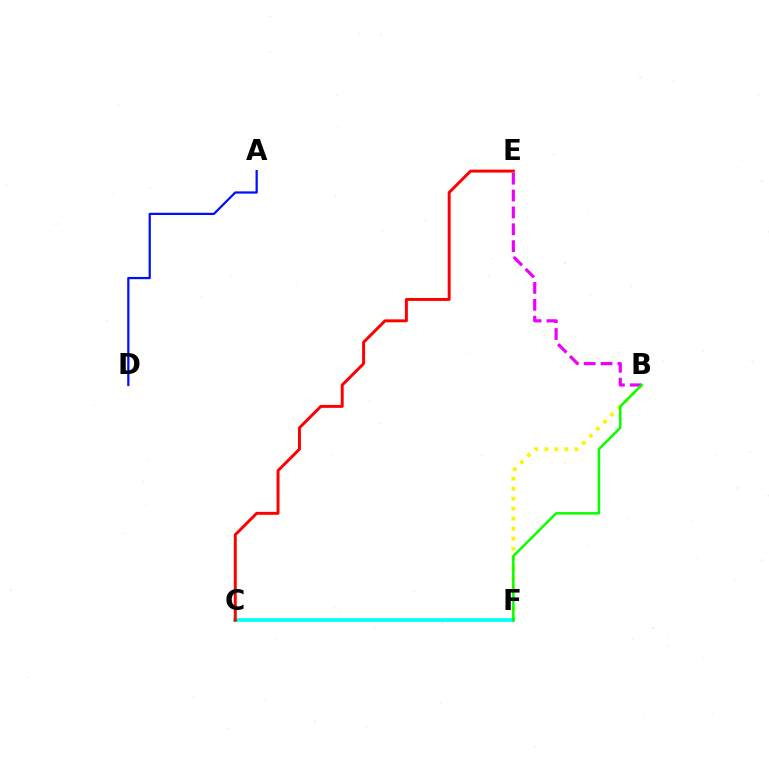{('B', 'F'): [{'color': '#fcf500', 'line_style': 'dotted', 'thickness': 2.72}, {'color': '#08ff00', 'line_style': 'solid', 'thickness': 1.8}], ('B', 'E'): [{'color': '#ee00ff', 'line_style': 'dashed', 'thickness': 2.29}], ('C', 'F'): [{'color': '#00fff6', 'line_style': 'solid', 'thickness': 2.64}], ('C', 'E'): [{'color': '#ff0000', 'line_style': 'solid', 'thickness': 2.13}], ('A', 'D'): [{'color': '#0010ff', 'line_style': 'solid', 'thickness': 1.62}]}